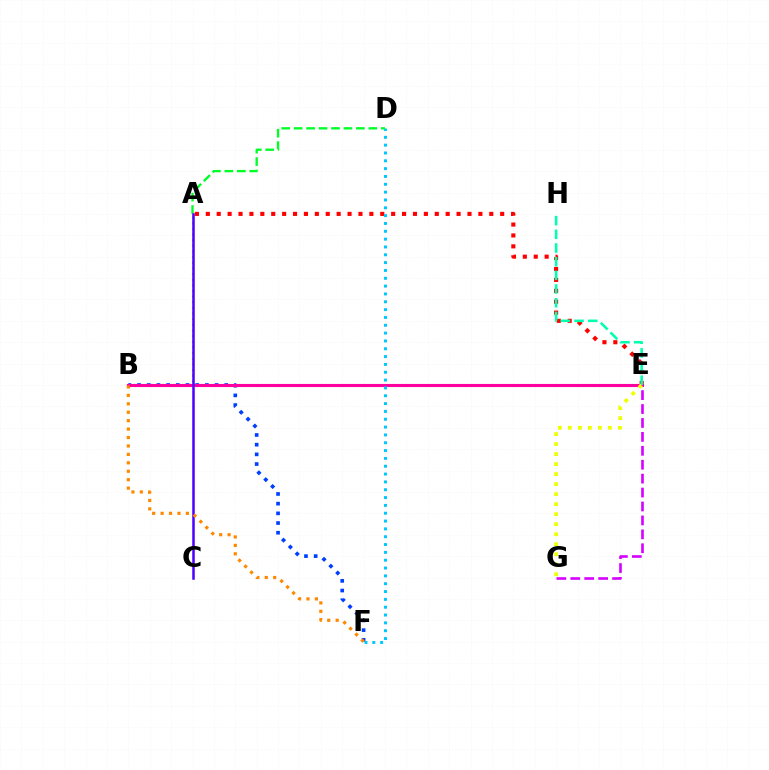{('A', 'E'): [{'color': '#ff0000', 'line_style': 'dotted', 'thickness': 2.96}], ('A', 'B'): [{'color': '#66ff00', 'line_style': 'dotted', 'thickness': 1.53}], ('B', 'F'): [{'color': '#003fff', 'line_style': 'dotted', 'thickness': 2.63}, {'color': '#ff8800', 'line_style': 'dotted', 'thickness': 2.29}], ('B', 'E'): [{'color': '#ff00a0', 'line_style': 'solid', 'thickness': 2.24}], ('E', 'H'): [{'color': '#00ffaf', 'line_style': 'dashed', 'thickness': 1.86}], ('D', 'F'): [{'color': '#00c7ff', 'line_style': 'dotted', 'thickness': 2.13}], ('A', 'D'): [{'color': '#00ff27', 'line_style': 'dashed', 'thickness': 1.69}], ('A', 'C'): [{'color': '#4f00ff', 'line_style': 'solid', 'thickness': 1.82}], ('E', 'G'): [{'color': '#eeff00', 'line_style': 'dotted', 'thickness': 2.72}, {'color': '#d600ff', 'line_style': 'dashed', 'thickness': 1.89}]}